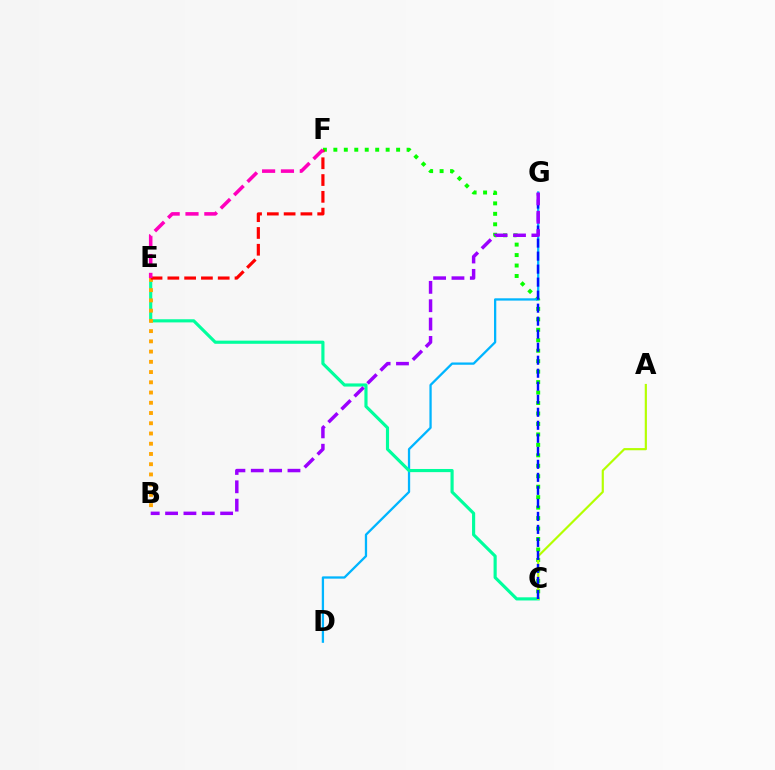{('C', 'F'): [{'color': '#08ff00', 'line_style': 'dotted', 'thickness': 2.84}], ('D', 'G'): [{'color': '#00b5ff', 'line_style': 'solid', 'thickness': 1.65}], ('C', 'E'): [{'color': '#00ff9d', 'line_style': 'solid', 'thickness': 2.27}], ('B', 'E'): [{'color': '#ffa500', 'line_style': 'dotted', 'thickness': 2.78}], ('E', 'F'): [{'color': '#ff0000', 'line_style': 'dashed', 'thickness': 2.28}, {'color': '#ff00bd', 'line_style': 'dashed', 'thickness': 2.56}], ('A', 'C'): [{'color': '#b3ff00', 'line_style': 'solid', 'thickness': 1.57}], ('C', 'G'): [{'color': '#0010ff', 'line_style': 'dashed', 'thickness': 1.77}], ('B', 'G'): [{'color': '#9b00ff', 'line_style': 'dashed', 'thickness': 2.49}]}